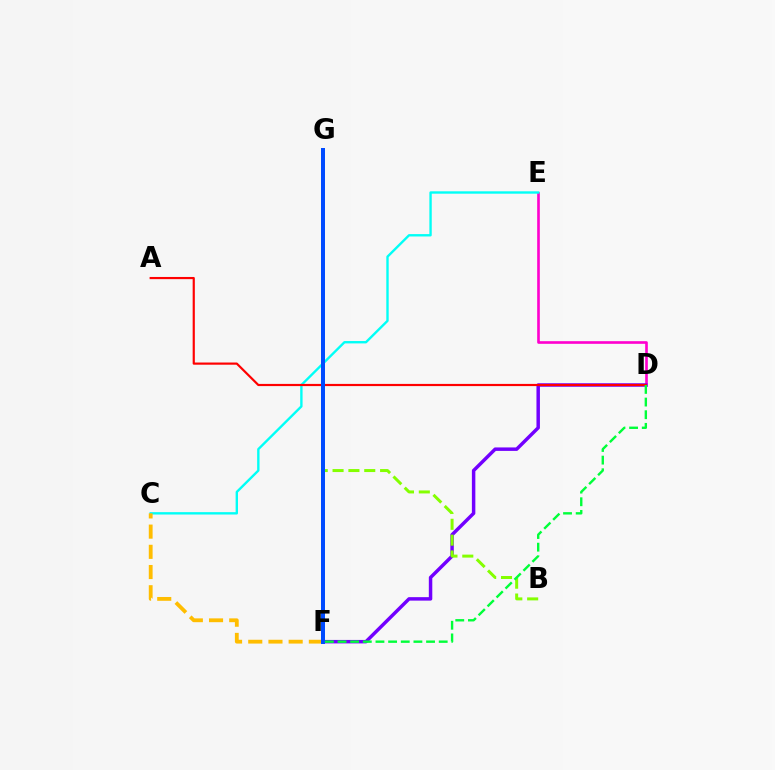{('D', 'E'): [{'color': '#ff00cf', 'line_style': 'solid', 'thickness': 1.9}], ('D', 'F'): [{'color': '#7200ff', 'line_style': 'solid', 'thickness': 2.5}, {'color': '#00ff39', 'line_style': 'dashed', 'thickness': 1.72}], ('C', 'E'): [{'color': '#00fff6', 'line_style': 'solid', 'thickness': 1.71}], ('C', 'F'): [{'color': '#ffbd00', 'line_style': 'dashed', 'thickness': 2.74}], ('B', 'G'): [{'color': '#84ff00', 'line_style': 'dashed', 'thickness': 2.15}], ('A', 'D'): [{'color': '#ff0000', 'line_style': 'solid', 'thickness': 1.57}], ('F', 'G'): [{'color': '#004bff', 'line_style': 'solid', 'thickness': 2.88}]}